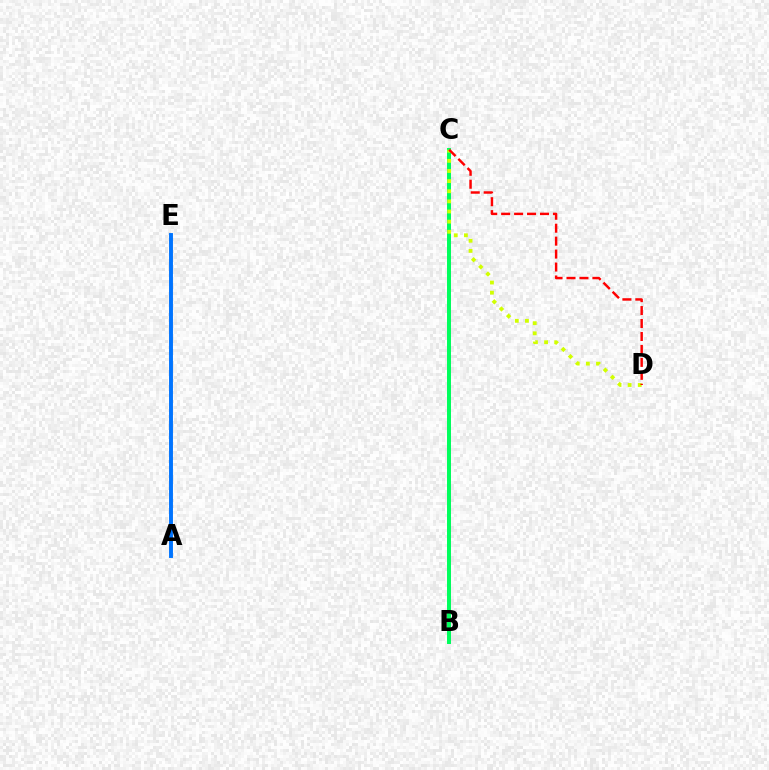{('B', 'C'): [{'color': '#b900ff', 'line_style': 'solid', 'thickness': 1.84}, {'color': '#00ff5c', 'line_style': 'solid', 'thickness': 2.86}], ('A', 'E'): [{'color': '#0074ff', 'line_style': 'solid', 'thickness': 2.81}], ('C', 'D'): [{'color': '#d1ff00', 'line_style': 'dotted', 'thickness': 2.75}, {'color': '#ff0000', 'line_style': 'dashed', 'thickness': 1.76}]}